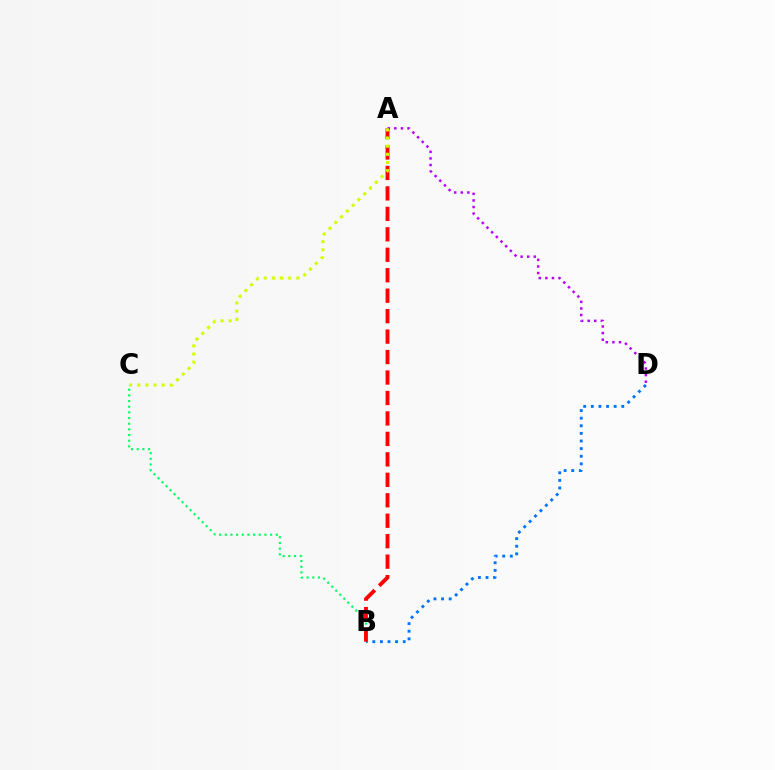{('B', 'C'): [{'color': '#00ff5c', 'line_style': 'dotted', 'thickness': 1.54}], ('B', 'D'): [{'color': '#0074ff', 'line_style': 'dotted', 'thickness': 2.07}], ('A', 'B'): [{'color': '#ff0000', 'line_style': 'dashed', 'thickness': 2.78}], ('A', 'D'): [{'color': '#b900ff', 'line_style': 'dotted', 'thickness': 1.79}], ('A', 'C'): [{'color': '#d1ff00', 'line_style': 'dotted', 'thickness': 2.22}]}